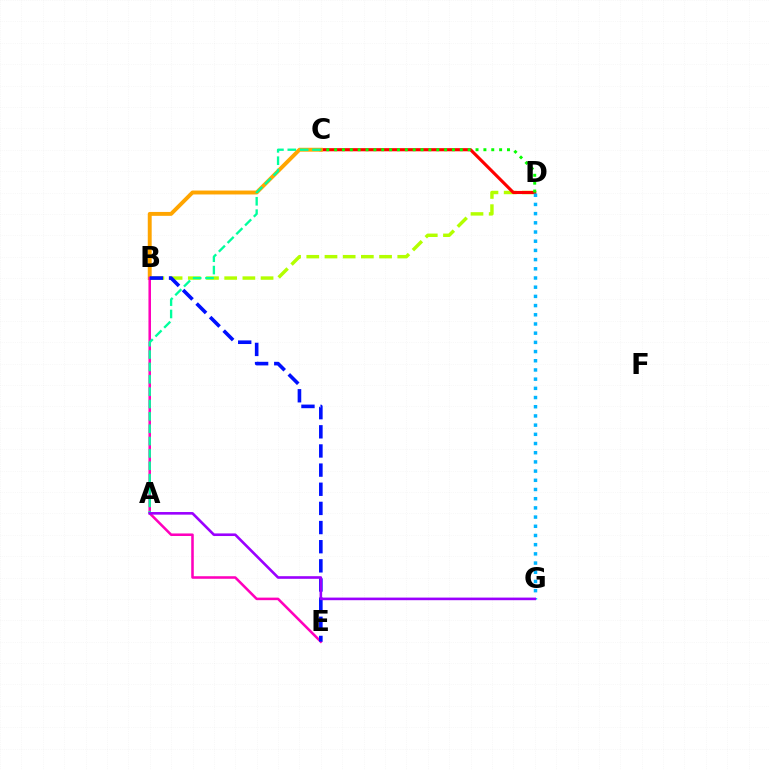{('B', 'D'): [{'color': '#b3ff00', 'line_style': 'dashed', 'thickness': 2.47}], ('C', 'D'): [{'color': '#ff0000', 'line_style': 'solid', 'thickness': 2.25}, {'color': '#08ff00', 'line_style': 'dotted', 'thickness': 2.14}], ('B', 'C'): [{'color': '#ffa500', 'line_style': 'solid', 'thickness': 2.82}], ('B', 'E'): [{'color': '#ff00bd', 'line_style': 'solid', 'thickness': 1.84}, {'color': '#0010ff', 'line_style': 'dashed', 'thickness': 2.6}], ('A', 'C'): [{'color': '#00ff9d', 'line_style': 'dashed', 'thickness': 1.68}], ('D', 'G'): [{'color': '#00b5ff', 'line_style': 'dotted', 'thickness': 2.5}], ('A', 'G'): [{'color': '#9b00ff', 'line_style': 'solid', 'thickness': 1.88}]}